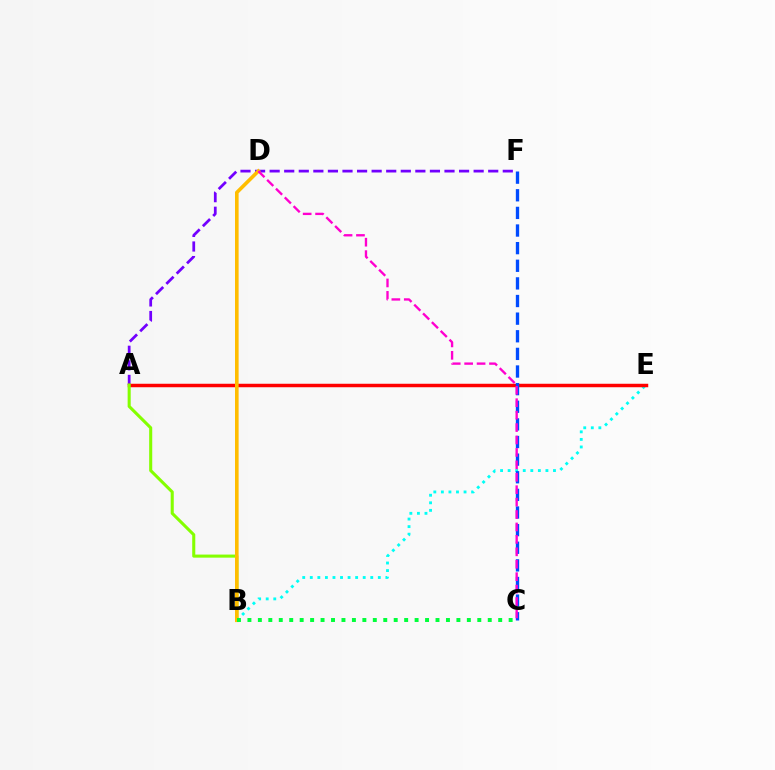{('A', 'F'): [{'color': '#7200ff', 'line_style': 'dashed', 'thickness': 1.98}], ('B', 'E'): [{'color': '#00fff6', 'line_style': 'dotted', 'thickness': 2.05}], ('A', 'E'): [{'color': '#ff0000', 'line_style': 'solid', 'thickness': 2.5}], ('C', 'F'): [{'color': '#004bff', 'line_style': 'dashed', 'thickness': 2.39}], ('A', 'B'): [{'color': '#84ff00', 'line_style': 'solid', 'thickness': 2.21}], ('B', 'D'): [{'color': '#ffbd00', 'line_style': 'solid', 'thickness': 2.6}], ('C', 'D'): [{'color': '#ff00cf', 'line_style': 'dashed', 'thickness': 1.69}], ('B', 'C'): [{'color': '#00ff39', 'line_style': 'dotted', 'thickness': 2.84}]}